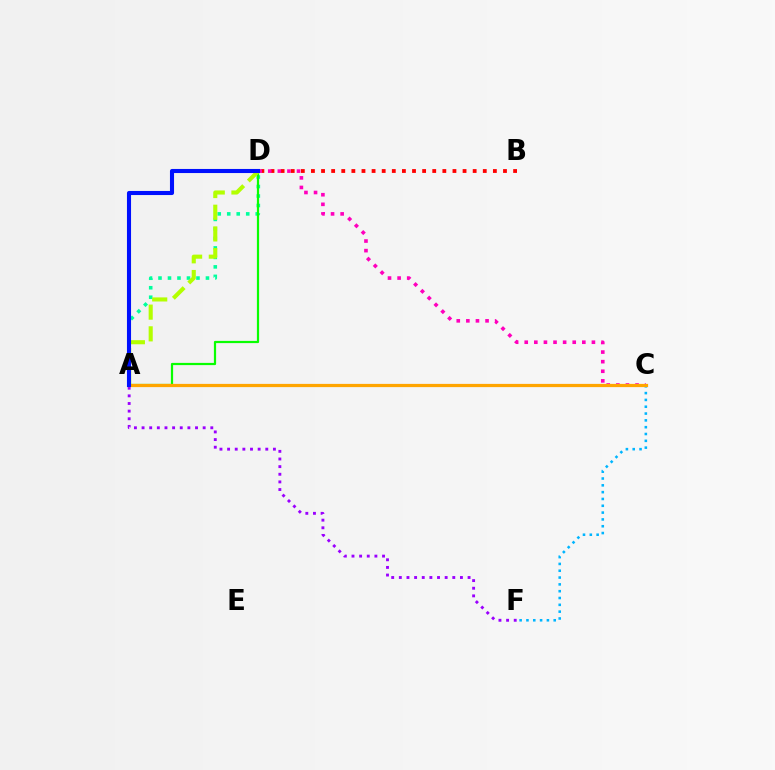{('A', 'F'): [{'color': '#9b00ff', 'line_style': 'dotted', 'thickness': 2.07}], ('B', 'D'): [{'color': '#ff0000', 'line_style': 'dotted', 'thickness': 2.75}], ('C', 'F'): [{'color': '#00b5ff', 'line_style': 'dotted', 'thickness': 1.85}], ('C', 'D'): [{'color': '#ff00bd', 'line_style': 'dotted', 'thickness': 2.61}], ('A', 'D'): [{'color': '#00ff9d', 'line_style': 'dotted', 'thickness': 2.58}, {'color': '#08ff00', 'line_style': 'solid', 'thickness': 1.6}, {'color': '#b3ff00', 'line_style': 'dashed', 'thickness': 2.95}, {'color': '#0010ff', 'line_style': 'solid', 'thickness': 2.94}], ('A', 'C'): [{'color': '#ffa500', 'line_style': 'solid', 'thickness': 2.32}]}